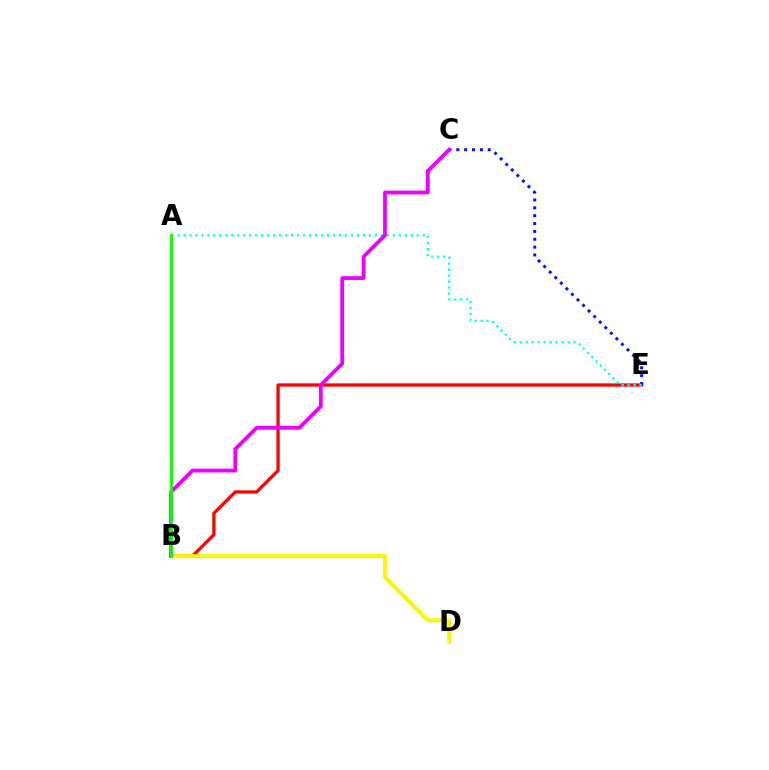{('B', 'E'): [{'color': '#ff0000', 'line_style': 'solid', 'thickness': 2.36}], ('C', 'E'): [{'color': '#0010ff', 'line_style': 'dotted', 'thickness': 2.13}], ('A', 'E'): [{'color': '#00fff6', 'line_style': 'dotted', 'thickness': 1.63}], ('B', 'D'): [{'color': '#fcf500', 'line_style': 'solid', 'thickness': 2.83}], ('B', 'C'): [{'color': '#ee00ff', 'line_style': 'solid', 'thickness': 2.74}], ('A', 'B'): [{'color': '#08ff00', 'line_style': 'solid', 'thickness': 2.05}]}